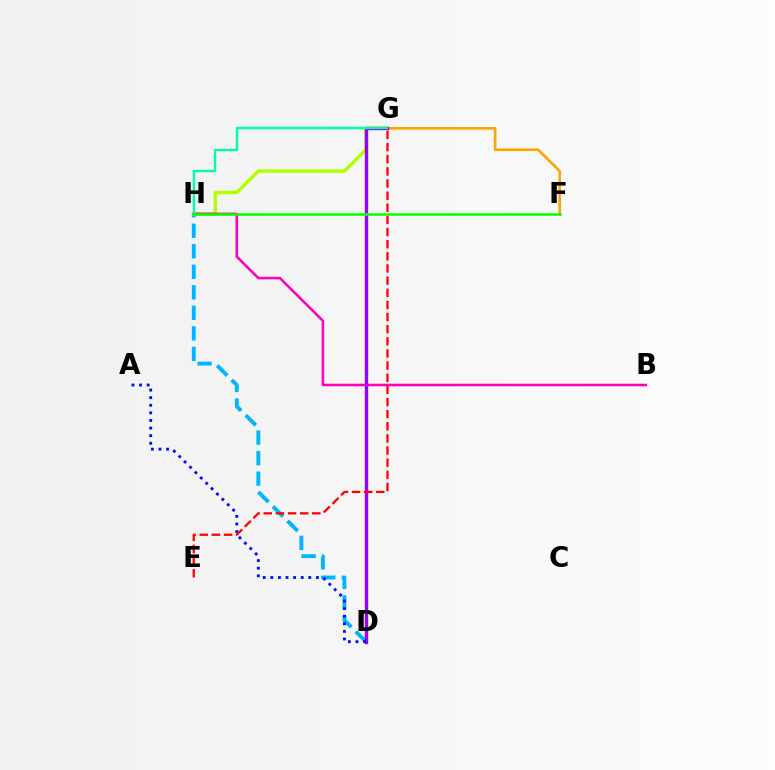{('D', 'H'): [{'color': '#00b5ff', 'line_style': 'dashed', 'thickness': 2.79}], ('G', 'H'): [{'color': '#b3ff00', 'line_style': 'solid', 'thickness': 2.49}, {'color': '#00ff9d', 'line_style': 'solid', 'thickness': 1.71}], ('B', 'H'): [{'color': '#ff00bd', 'line_style': 'solid', 'thickness': 1.84}], ('F', 'G'): [{'color': '#ffa500', 'line_style': 'solid', 'thickness': 1.92}], ('D', 'G'): [{'color': '#9b00ff', 'line_style': 'solid', 'thickness': 2.43}], ('A', 'D'): [{'color': '#0010ff', 'line_style': 'dotted', 'thickness': 2.06}], ('E', 'G'): [{'color': '#ff0000', 'line_style': 'dashed', 'thickness': 1.65}], ('F', 'H'): [{'color': '#08ff00', 'line_style': 'solid', 'thickness': 1.84}]}